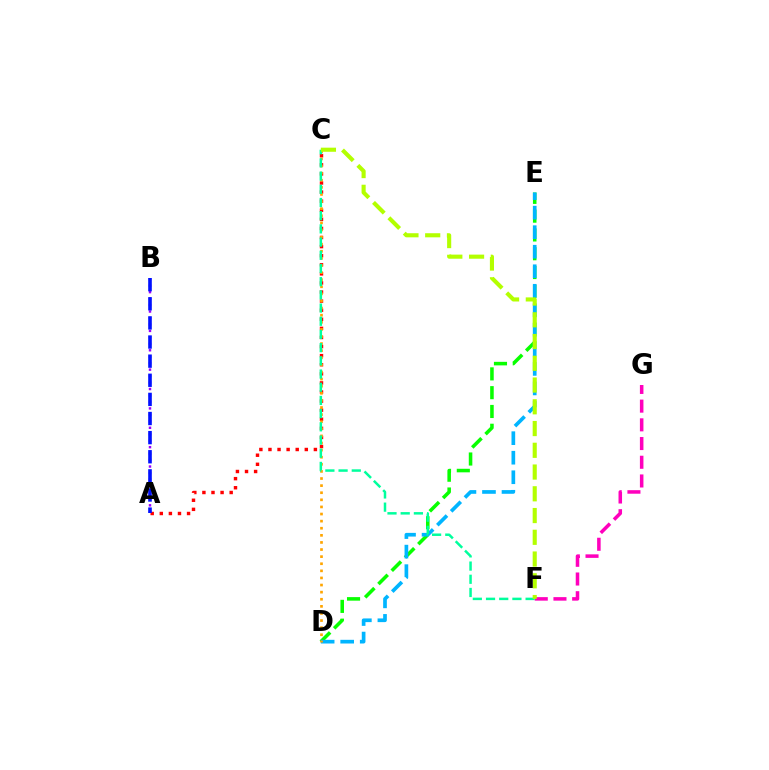{('D', 'E'): [{'color': '#08ff00', 'line_style': 'dashed', 'thickness': 2.55}, {'color': '#00b5ff', 'line_style': 'dashed', 'thickness': 2.65}], ('A', 'C'): [{'color': '#ff0000', 'line_style': 'dotted', 'thickness': 2.47}], ('F', 'G'): [{'color': '#ff00bd', 'line_style': 'dashed', 'thickness': 2.54}], ('C', 'D'): [{'color': '#ffa500', 'line_style': 'dotted', 'thickness': 1.93}], ('C', 'F'): [{'color': '#00ff9d', 'line_style': 'dashed', 'thickness': 1.79}, {'color': '#b3ff00', 'line_style': 'dashed', 'thickness': 2.95}], ('A', 'B'): [{'color': '#9b00ff', 'line_style': 'dotted', 'thickness': 1.75}, {'color': '#0010ff', 'line_style': 'dashed', 'thickness': 2.6}]}